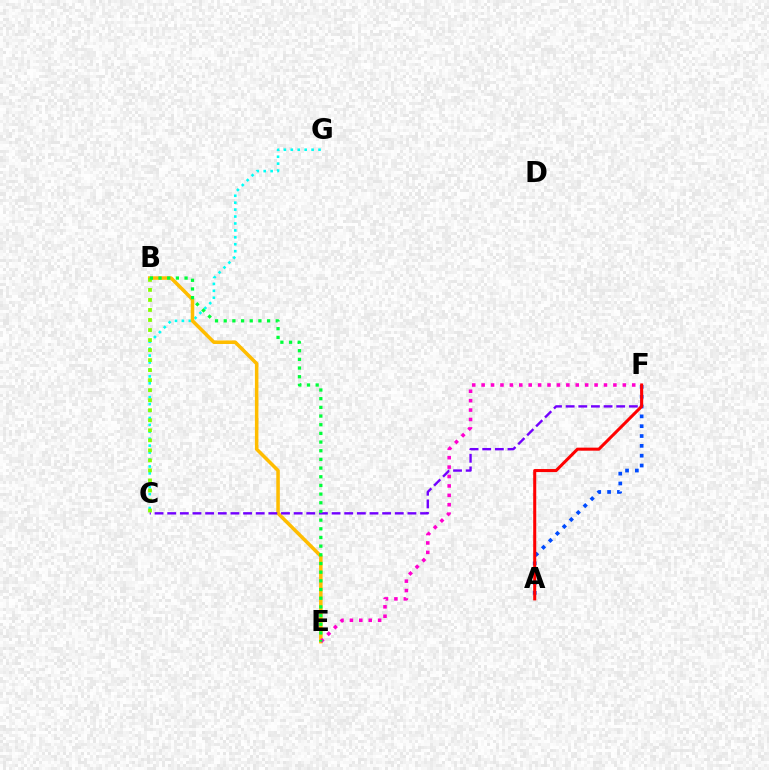{('C', 'G'): [{'color': '#00fff6', 'line_style': 'dotted', 'thickness': 1.88}], ('B', 'E'): [{'color': '#ffbd00', 'line_style': 'solid', 'thickness': 2.54}, {'color': '#00ff39', 'line_style': 'dotted', 'thickness': 2.36}], ('A', 'F'): [{'color': '#004bff', 'line_style': 'dotted', 'thickness': 2.67}, {'color': '#ff0000', 'line_style': 'solid', 'thickness': 2.19}], ('C', 'F'): [{'color': '#7200ff', 'line_style': 'dashed', 'thickness': 1.72}], ('E', 'F'): [{'color': '#ff00cf', 'line_style': 'dotted', 'thickness': 2.56}], ('B', 'C'): [{'color': '#84ff00', 'line_style': 'dotted', 'thickness': 2.72}]}